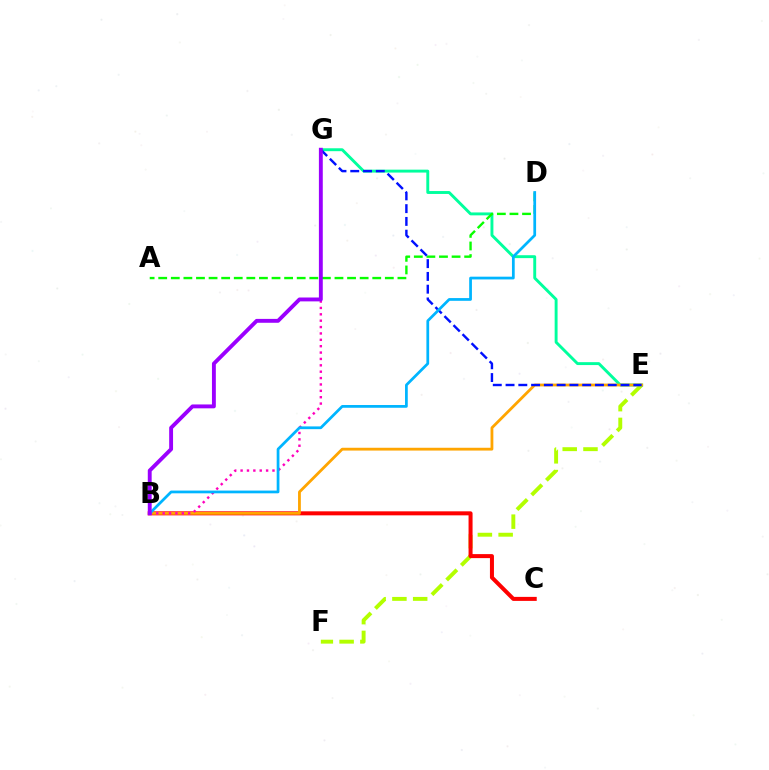{('E', 'F'): [{'color': '#b3ff00', 'line_style': 'dashed', 'thickness': 2.82}], ('B', 'C'): [{'color': '#ff0000', 'line_style': 'solid', 'thickness': 2.89}], ('E', 'G'): [{'color': '#00ff9d', 'line_style': 'solid', 'thickness': 2.09}, {'color': '#0010ff', 'line_style': 'dashed', 'thickness': 1.74}], ('A', 'D'): [{'color': '#08ff00', 'line_style': 'dashed', 'thickness': 1.71}], ('B', 'E'): [{'color': '#ffa500', 'line_style': 'solid', 'thickness': 2.02}], ('B', 'G'): [{'color': '#ff00bd', 'line_style': 'dotted', 'thickness': 1.73}, {'color': '#9b00ff', 'line_style': 'solid', 'thickness': 2.79}], ('B', 'D'): [{'color': '#00b5ff', 'line_style': 'solid', 'thickness': 1.97}]}